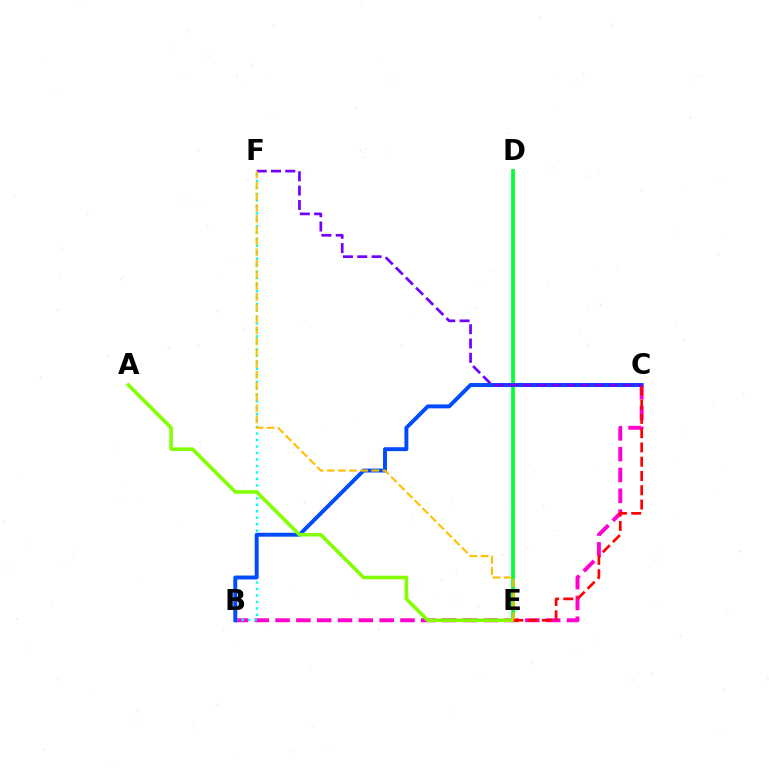{('B', 'C'): [{'color': '#ff00cf', 'line_style': 'dashed', 'thickness': 2.83}, {'color': '#004bff', 'line_style': 'solid', 'thickness': 2.82}], ('D', 'E'): [{'color': '#00ff39', 'line_style': 'solid', 'thickness': 2.68}], ('B', 'F'): [{'color': '#00fff6', 'line_style': 'dotted', 'thickness': 1.76}], ('A', 'E'): [{'color': '#84ff00', 'line_style': 'solid', 'thickness': 2.57}], ('C', 'E'): [{'color': '#ff0000', 'line_style': 'dashed', 'thickness': 1.94}], ('C', 'F'): [{'color': '#7200ff', 'line_style': 'dashed', 'thickness': 1.95}], ('E', 'F'): [{'color': '#ffbd00', 'line_style': 'dashed', 'thickness': 1.51}]}